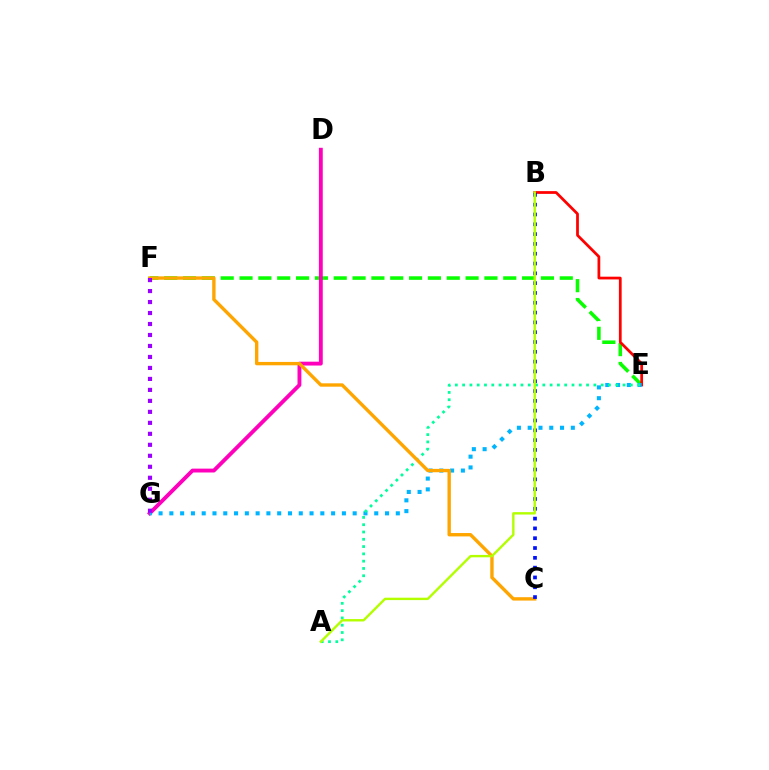{('E', 'F'): [{'color': '#08ff00', 'line_style': 'dashed', 'thickness': 2.56}], ('B', 'E'): [{'color': '#ff0000', 'line_style': 'solid', 'thickness': 1.98}], ('D', 'G'): [{'color': '#ff00bd', 'line_style': 'solid', 'thickness': 2.78}], ('E', 'G'): [{'color': '#00b5ff', 'line_style': 'dotted', 'thickness': 2.93}], ('A', 'E'): [{'color': '#00ff9d', 'line_style': 'dotted', 'thickness': 1.98}], ('C', 'F'): [{'color': '#ffa500', 'line_style': 'solid', 'thickness': 2.43}], ('F', 'G'): [{'color': '#9b00ff', 'line_style': 'dotted', 'thickness': 2.98}], ('B', 'C'): [{'color': '#0010ff', 'line_style': 'dotted', 'thickness': 2.67}], ('A', 'B'): [{'color': '#b3ff00', 'line_style': 'solid', 'thickness': 1.73}]}